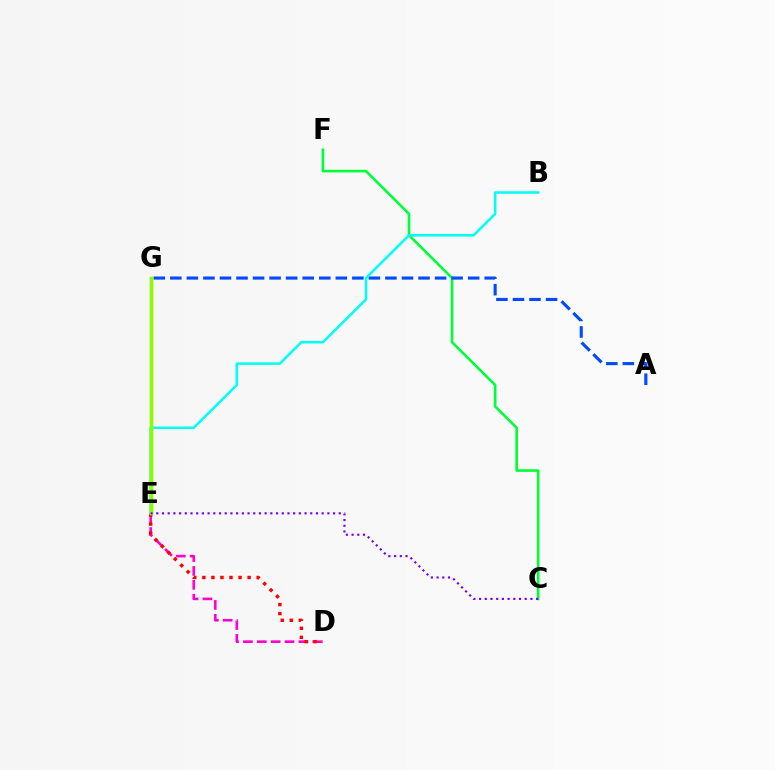{('D', 'E'): [{'color': '#ff00cf', 'line_style': 'dashed', 'thickness': 1.88}, {'color': '#ff0000', 'line_style': 'dotted', 'thickness': 2.46}], ('C', 'F'): [{'color': '#00ff39', 'line_style': 'solid', 'thickness': 1.89}], ('A', 'G'): [{'color': '#004bff', 'line_style': 'dashed', 'thickness': 2.25}], ('B', 'E'): [{'color': '#00fff6', 'line_style': 'solid', 'thickness': 1.83}], ('E', 'G'): [{'color': '#ffbd00', 'line_style': 'solid', 'thickness': 2.4}, {'color': '#84ff00', 'line_style': 'solid', 'thickness': 2.43}], ('C', 'E'): [{'color': '#7200ff', 'line_style': 'dotted', 'thickness': 1.55}]}